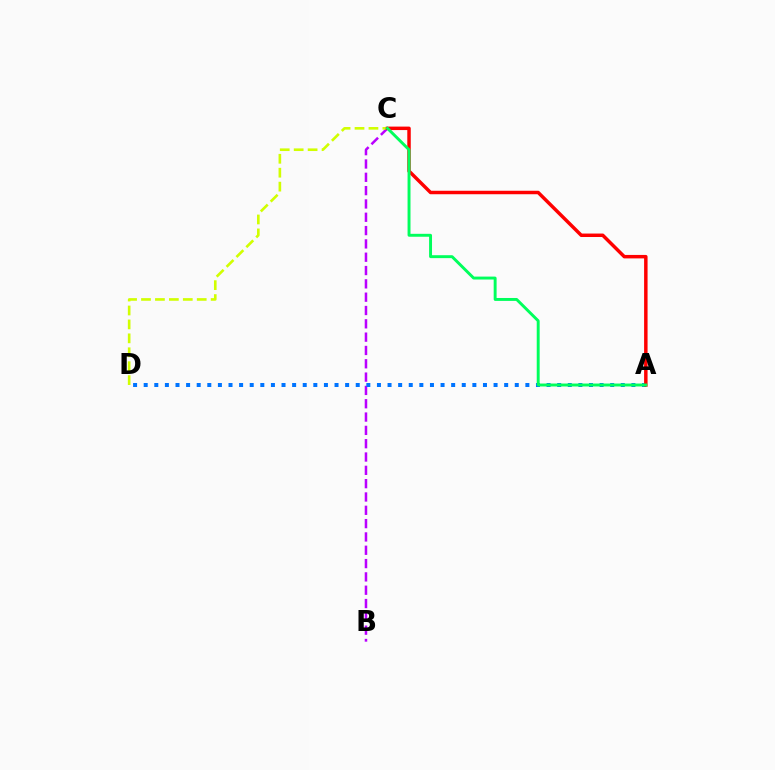{('B', 'C'): [{'color': '#b900ff', 'line_style': 'dashed', 'thickness': 1.81}], ('A', 'D'): [{'color': '#0074ff', 'line_style': 'dotted', 'thickness': 2.88}], ('C', 'D'): [{'color': '#d1ff00', 'line_style': 'dashed', 'thickness': 1.89}], ('A', 'C'): [{'color': '#ff0000', 'line_style': 'solid', 'thickness': 2.5}, {'color': '#00ff5c', 'line_style': 'solid', 'thickness': 2.11}]}